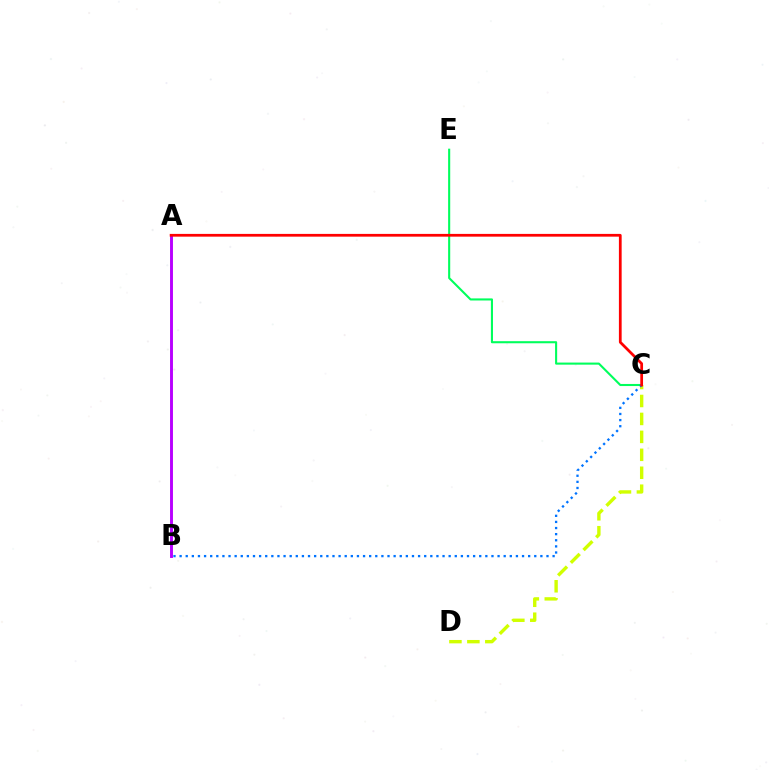{('A', 'B'): [{'color': '#b900ff', 'line_style': 'solid', 'thickness': 2.1}], ('C', 'D'): [{'color': '#d1ff00', 'line_style': 'dashed', 'thickness': 2.44}], ('C', 'E'): [{'color': '#00ff5c', 'line_style': 'solid', 'thickness': 1.51}], ('B', 'C'): [{'color': '#0074ff', 'line_style': 'dotted', 'thickness': 1.66}], ('A', 'C'): [{'color': '#ff0000', 'line_style': 'solid', 'thickness': 1.98}]}